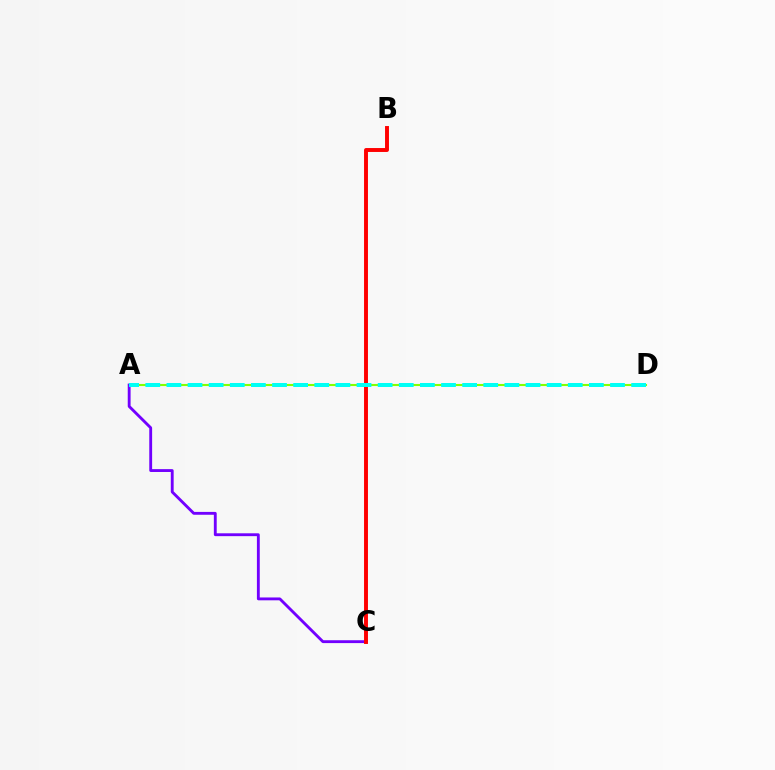{('A', 'D'): [{'color': '#84ff00', 'line_style': 'solid', 'thickness': 1.51}, {'color': '#00fff6', 'line_style': 'dashed', 'thickness': 2.87}], ('A', 'C'): [{'color': '#7200ff', 'line_style': 'solid', 'thickness': 2.06}], ('B', 'C'): [{'color': '#ff0000', 'line_style': 'solid', 'thickness': 2.83}]}